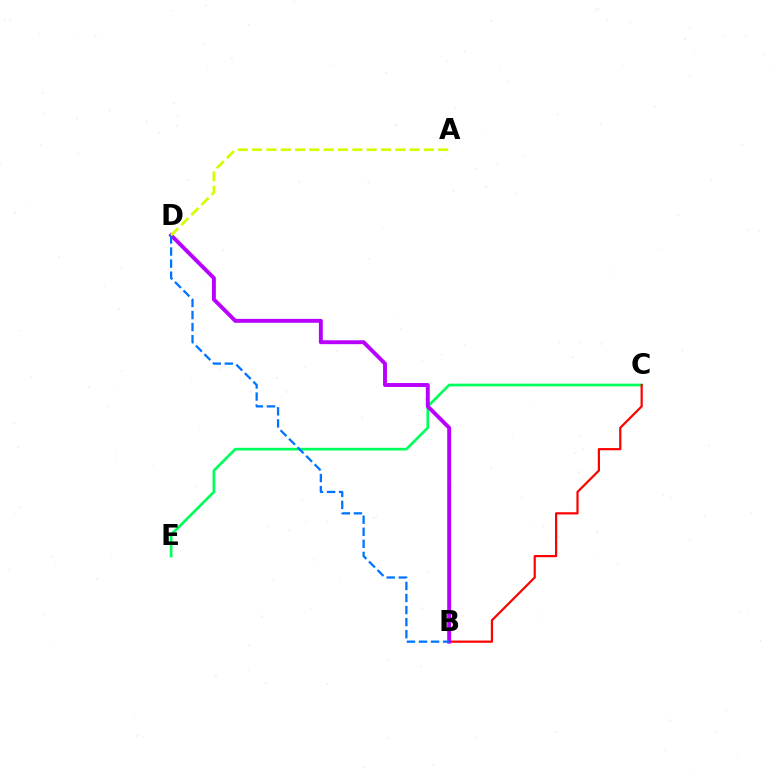{('C', 'E'): [{'color': '#00ff5c', 'line_style': 'solid', 'thickness': 1.94}], ('B', 'C'): [{'color': '#ff0000', 'line_style': 'solid', 'thickness': 1.59}], ('B', 'D'): [{'color': '#b900ff', 'line_style': 'solid', 'thickness': 2.81}, {'color': '#0074ff', 'line_style': 'dashed', 'thickness': 1.64}], ('A', 'D'): [{'color': '#d1ff00', 'line_style': 'dashed', 'thickness': 1.95}]}